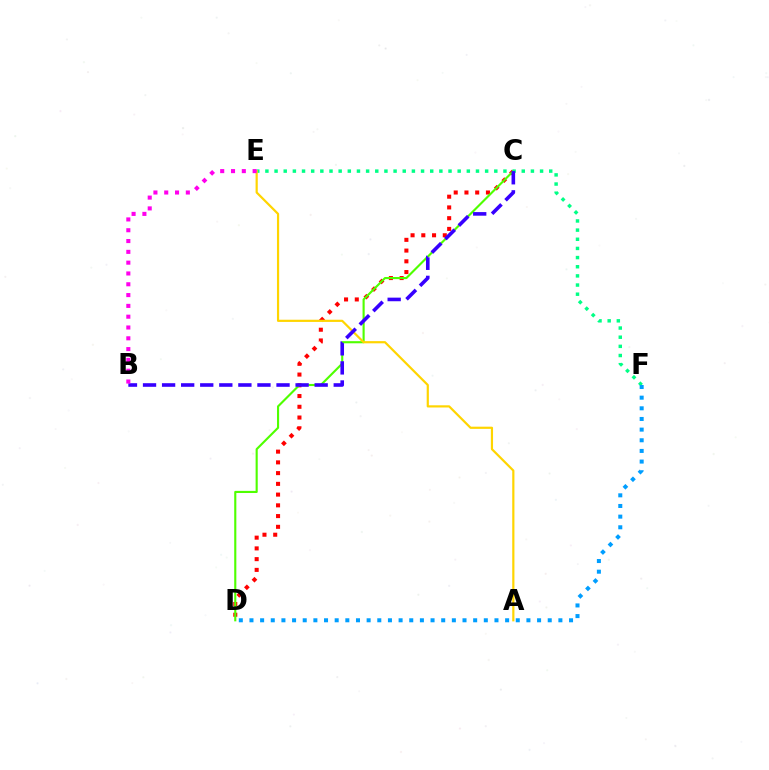{('C', 'D'): [{'color': '#ff0000', 'line_style': 'dotted', 'thickness': 2.92}, {'color': '#4fff00', 'line_style': 'solid', 'thickness': 1.53}], ('E', 'F'): [{'color': '#00ff86', 'line_style': 'dotted', 'thickness': 2.49}], ('A', 'E'): [{'color': '#ffd500', 'line_style': 'solid', 'thickness': 1.58}], ('B', 'C'): [{'color': '#3700ff', 'line_style': 'dashed', 'thickness': 2.59}], ('B', 'E'): [{'color': '#ff00ed', 'line_style': 'dotted', 'thickness': 2.94}], ('D', 'F'): [{'color': '#009eff', 'line_style': 'dotted', 'thickness': 2.89}]}